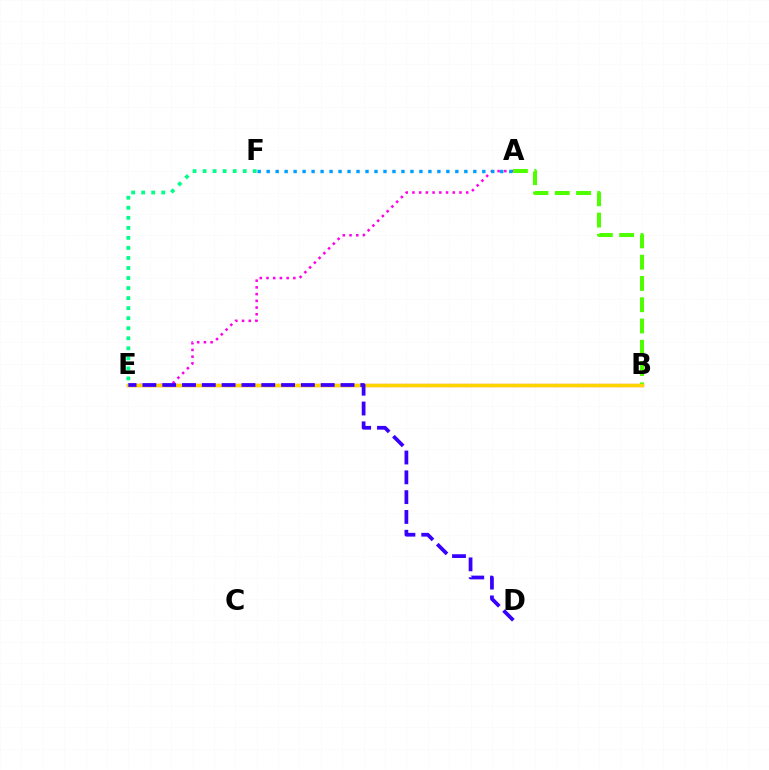{('A', 'E'): [{'color': '#ff00ed', 'line_style': 'dotted', 'thickness': 1.83}], ('B', 'E'): [{'color': '#ff0000', 'line_style': 'solid', 'thickness': 2.3}, {'color': '#ffd500', 'line_style': 'solid', 'thickness': 2.46}], ('A', 'F'): [{'color': '#009eff', 'line_style': 'dotted', 'thickness': 2.44}], ('A', 'B'): [{'color': '#4fff00', 'line_style': 'dashed', 'thickness': 2.89}], ('E', 'F'): [{'color': '#00ff86', 'line_style': 'dotted', 'thickness': 2.73}], ('D', 'E'): [{'color': '#3700ff', 'line_style': 'dashed', 'thickness': 2.69}]}